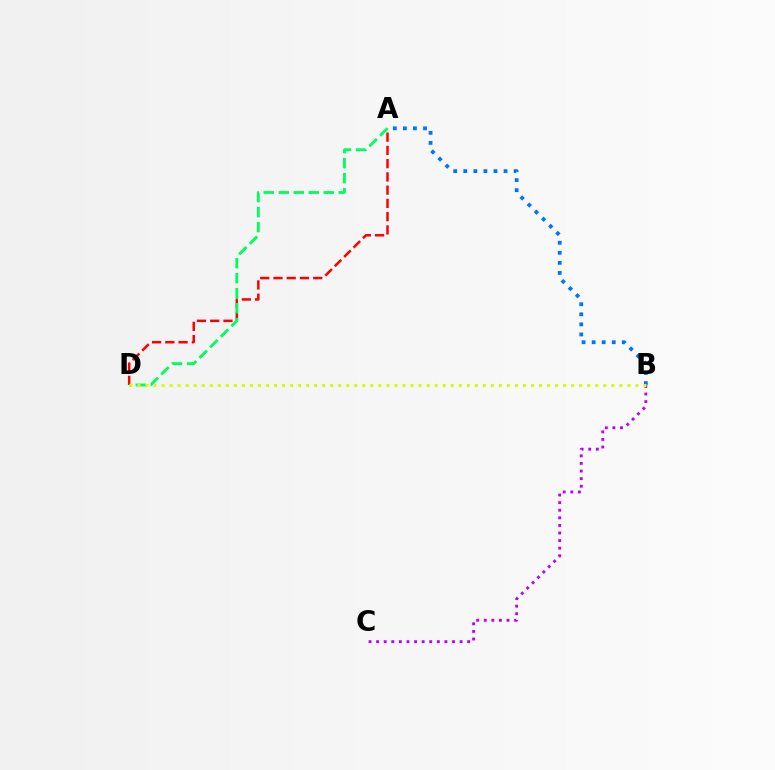{('A', 'D'): [{'color': '#ff0000', 'line_style': 'dashed', 'thickness': 1.8}, {'color': '#00ff5c', 'line_style': 'dashed', 'thickness': 2.04}], ('B', 'C'): [{'color': '#b900ff', 'line_style': 'dotted', 'thickness': 2.06}], ('A', 'B'): [{'color': '#0074ff', 'line_style': 'dotted', 'thickness': 2.74}], ('B', 'D'): [{'color': '#d1ff00', 'line_style': 'dotted', 'thickness': 2.18}]}